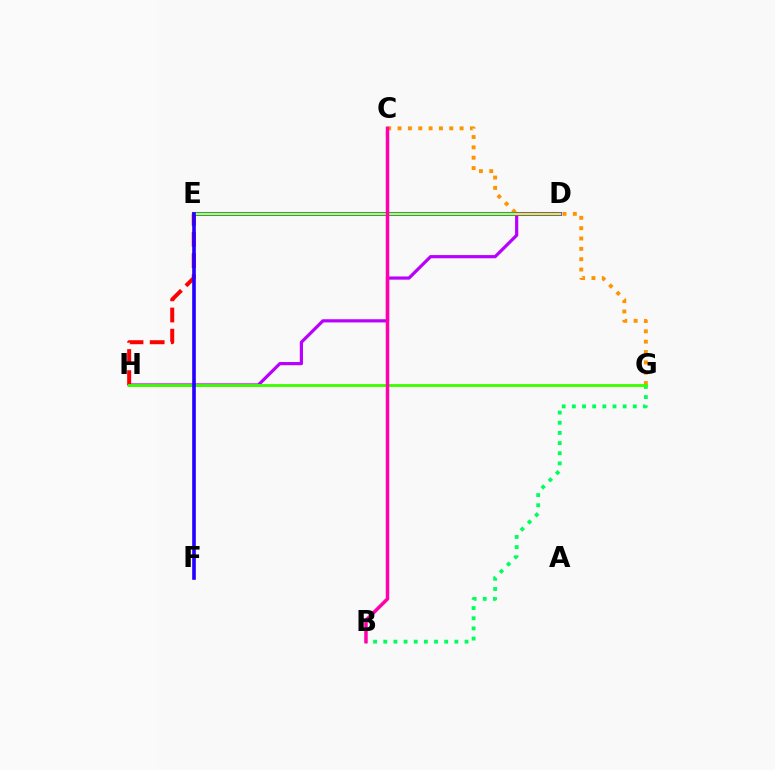{('C', 'G'): [{'color': '#ff9400', 'line_style': 'dotted', 'thickness': 2.81}], ('E', 'F'): [{'color': '#00fff6', 'line_style': 'dotted', 'thickness': 1.56}, {'color': '#2500ff', 'line_style': 'solid', 'thickness': 2.6}], ('D', 'E'): [{'color': '#0074ff', 'line_style': 'solid', 'thickness': 2.91}, {'color': '#d1ff00', 'line_style': 'solid', 'thickness': 1.71}], ('D', 'H'): [{'color': '#b900ff', 'line_style': 'solid', 'thickness': 2.31}], ('E', 'H'): [{'color': '#ff0000', 'line_style': 'dashed', 'thickness': 2.87}], ('B', 'G'): [{'color': '#00ff5c', 'line_style': 'dotted', 'thickness': 2.76}], ('G', 'H'): [{'color': '#3dff00', 'line_style': 'solid', 'thickness': 2.06}], ('B', 'C'): [{'color': '#ff00ac', 'line_style': 'solid', 'thickness': 2.51}]}